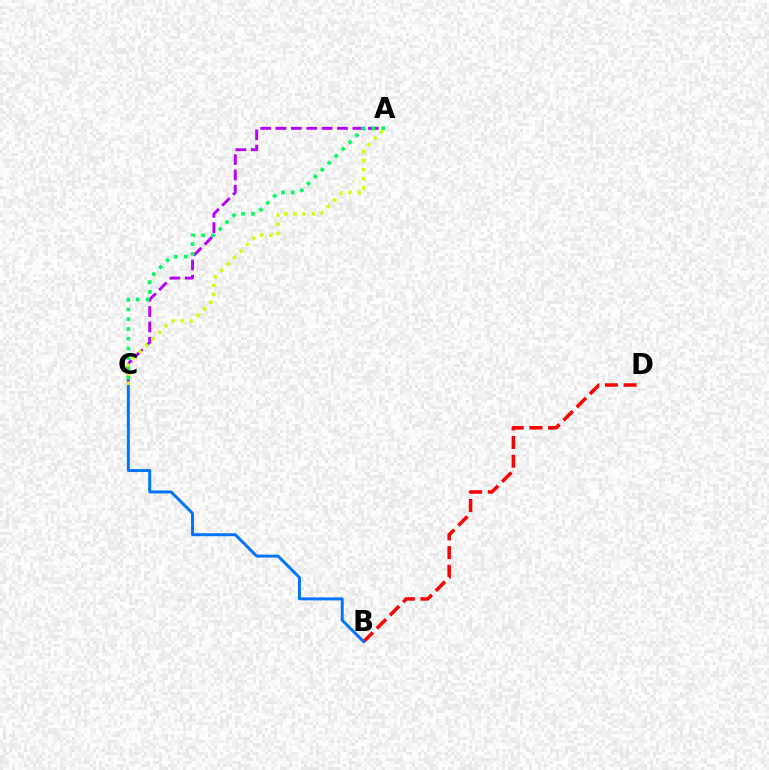{('A', 'C'): [{'color': '#b900ff', 'line_style': 'dashed', 'thickness': 2.09}, {'color': '#00ff5c', 'line_style': 'dotted', 'thickness': 2.65}, {'color': '#d1ff00', 'line_style': 'dotted', 'thickness': 2.48}], ('B', 'D'): [{'color': '#ff0000', 'line_style': 'dashed', 'thickness': 2.53}], ('B', 'C'): [{'color': '#0074ff', 'line_style': 'solid', 'thickness': 2.13}]}